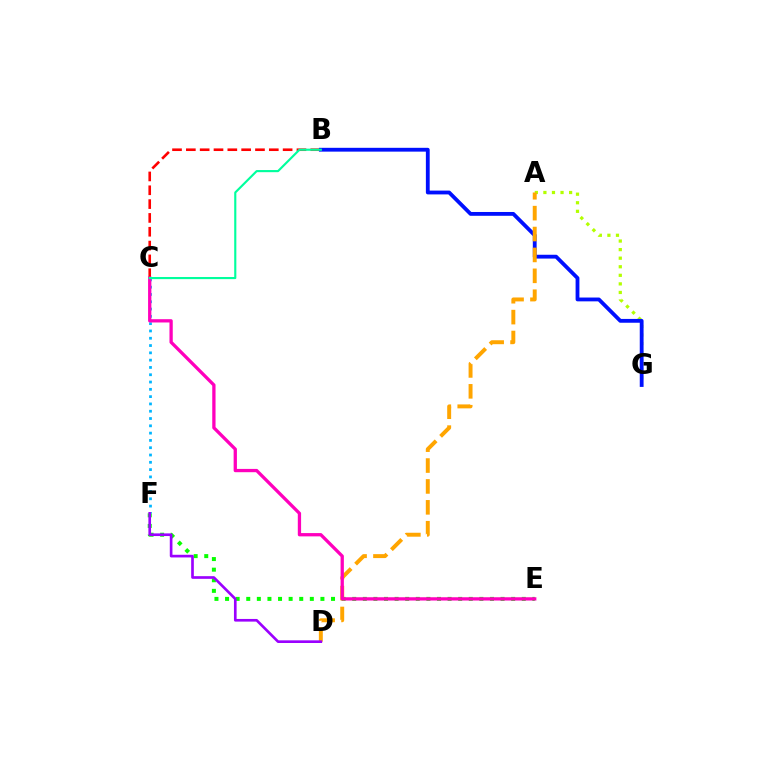{('B', 'C'): [{'color': '#ff0000', 'line_style': 'dashed', 'thickness': 1.88}, {'color': '#00ff9d', 'line_style': 'solid', 'thickness': 1.54}], ('E', 'F'): [{'color': '#08ff00', 'line_style': 'dotted', 'thickness': 2.88}], ('A', 'G'): [{'color': '#b3ff00', 'line_style': 'dotted', 'thickness': 2.33}], ('C', 'F'): [{'color': '#00b5ff', 'line_style': 'dotted', 'thickness': 1.98}], ('B', 'G'): [{'color': '#0010ff', 'line_style': 'solid', 'thickness': 2.75}], ('A', 'D'): [{'color': '#ffa500', 'line_style': 'dashed', 'thickness': 2.84}], ('C', 'E'): [{'color': '#ff00bd', 'line_style': 'solid', 'thickness': 2.37}], ('D', 'F'): [{'color': '#9b00ff', 'line_style': 'solid', 'thickness': 1.92}]}